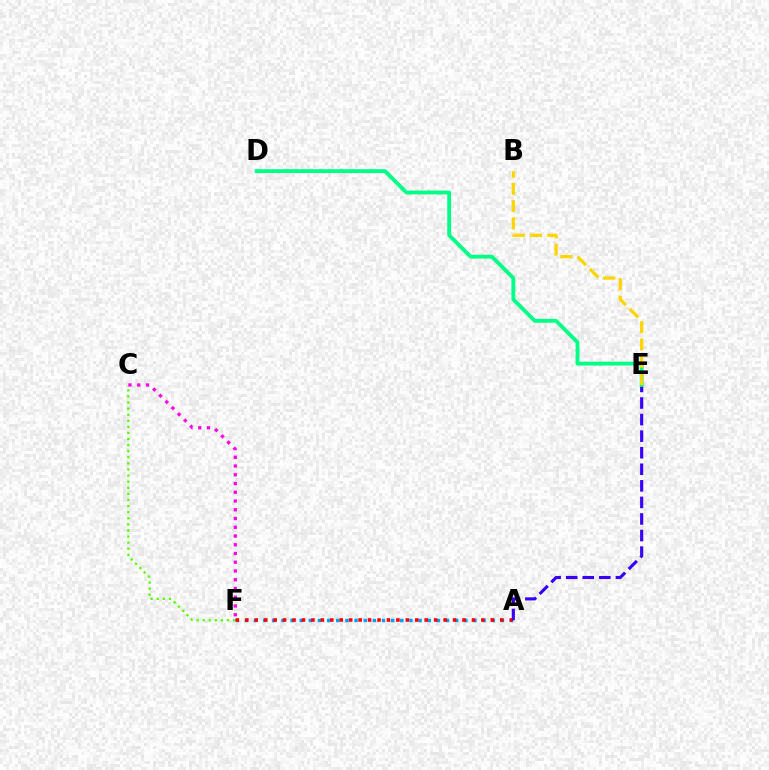{('C', 'F'): [{'color': '#4fff00', 'line_style': 'dotted', 'thickness': 1.66}, {'color': '#ff00ed', 'line_style': 'dotted', 'thickness': 2.38}], ('A', 'F'): [{'color': '#009eff', 'line_style': 'dotted', 'thickness': 2.48}, {'color': '#ff0000', 'line_style': 'dotted', 'thickness': 2.57}], ('A', 'E'): [{'color': '#3700ff', 'line_style': 'dashed', 'thickness': 2.25}], ('D', 'E'): [{'color': '#00ff86', 'line_style': 'solid', 'thickness': 2.77}], ('B', 'E'): [{'color': '#ffd500', 'line_style': 'dashed', 'thickness': 2.34}]}